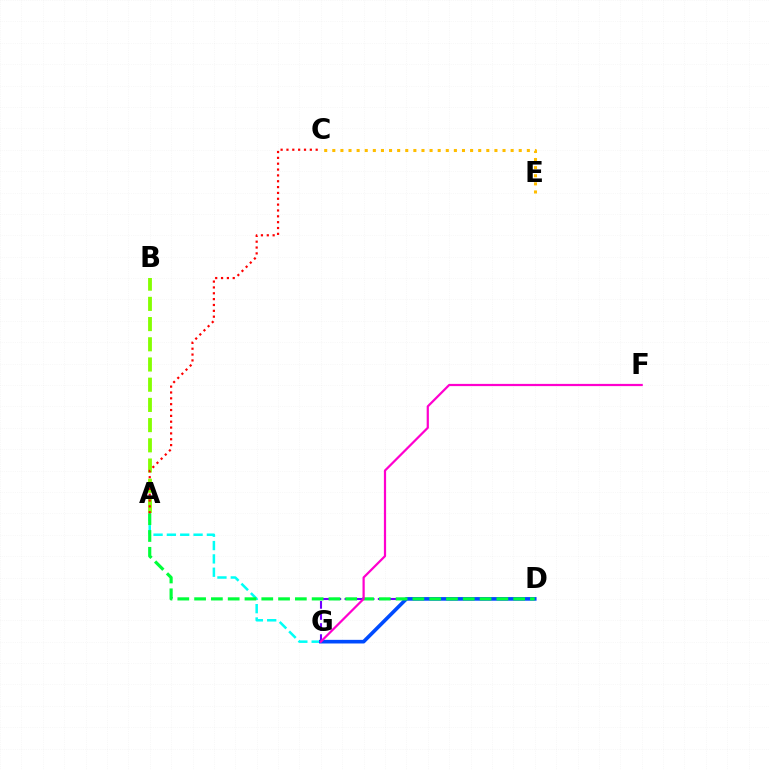{('A', 'B'): [{'color': '#84ff00', 'line_style': 'dashed', 'thickness': 2.75}], ('D', 'G'): [{'color': '#7200ff', 'line_style': 'dashed', 'thickness': 1.51}, {'color': '#004bff', 'line_style': 'solid', 'thickness': 2.61}], ('C', 'E'): [{'color': '#ffbd00', 'line_style': 'dotted', 'thickness': 2.2}], ('A', 'G'): [{'color': '#00fff6', 'line_style': 'dashed', 'thickness': 1.81}], ('A', 'D'): [{'color': '#00ff39', 'line_style': 'dashed', 'thickness': 2.28}], ('F', 'G'): [{'color': '#ff00cf', 'line_style': 'solid', 'thickness': 1.6}], ('A', 'C'): [{'color': '#ff0000', 'line_style': 'dotted', 'thickness': 1.59}]}